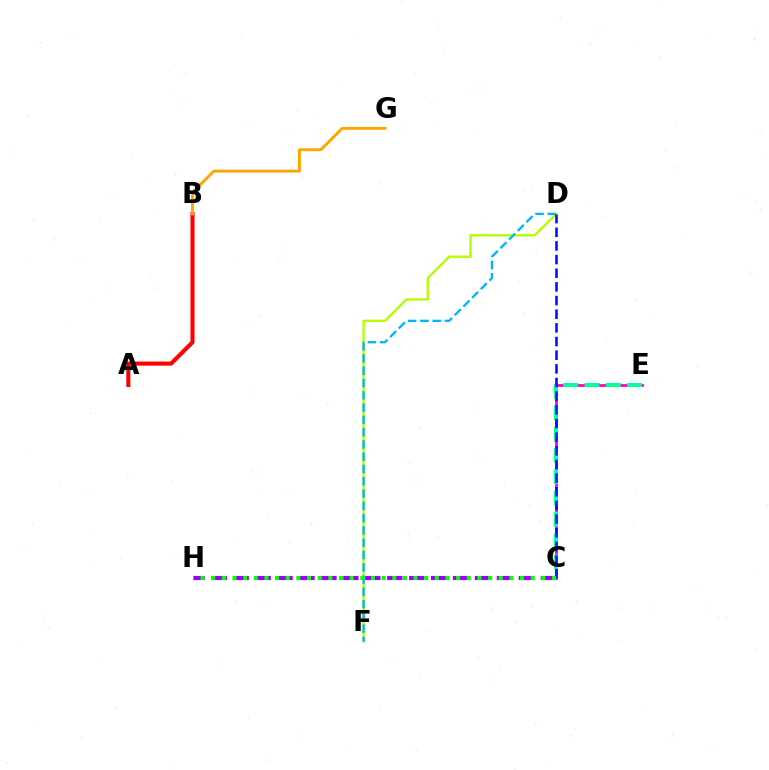{('C', 'E'): [{'color': '#ff00bd', 'line_style': 'solid', 'thickness': 1.98}, {'color': '#00ff9d', 'line_style': 'dashed', 'thickness': 2.89}], ('D', 'F'): [{'color': '#b3ff00', 'line_style': 'solid', 'thickness': 1.7}, {'color': '#00b5ff', 'line_style': 'dashed', 'thickness': 1.67}], ('A', 'B'): [{'color': '#ff0000', 'line_style': 'solid', 'thickness': 2.93}], ('B', 'G'): [{'color': '#ffa500', 'line_style': 'solid', 'thickness': 2.09}], ('C', 'D'): [{'color': '#0010ff', 'line_style': 'dashed', 'thickness': 1.86}], ('C', 'H'): [{'color': '#9b00ff', 'line_style': 'dashed', 'thickness': 2.98}, {'color': '#08ff00', 'line_style': 'dotted', 'thickness': 2.89}]}